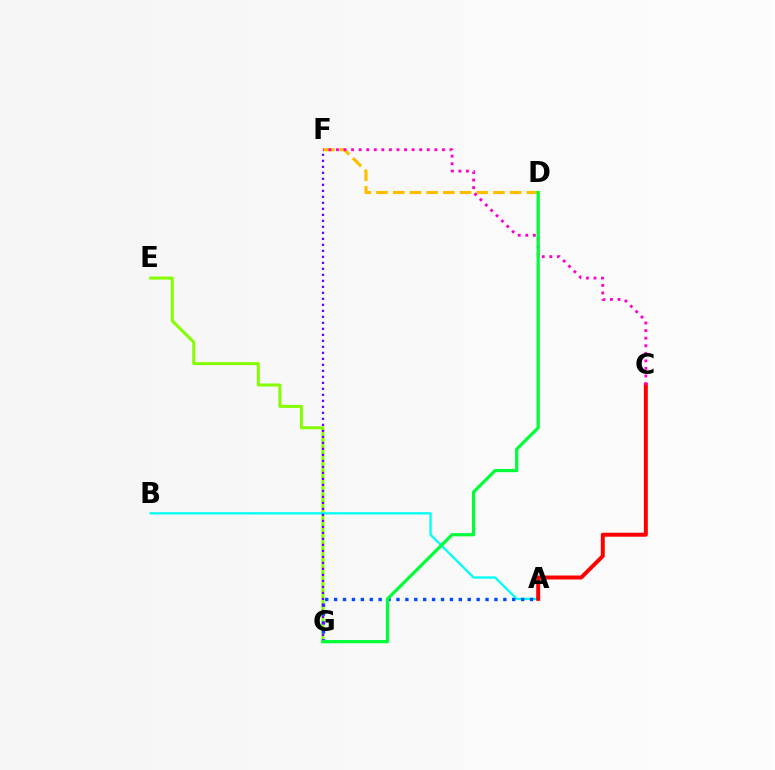{('E', 'G'): [{'color': '#84ff00', 'line_style': 'solid', 'thickness': 2.18}], ('A', 'B'): [{'color': '#00fff6', 'line_style': 'solid', 'thickness': 1.66}], ('D', 'F'): [{'color': '#ffbd00', 'line_style': 'dashed', 'thickness': 2.27}], ('A', 'G'): [{'color': '#004bff', 'line_style': 'dotted', 'thickness': 2.42}], ('F', 'G'): [{'color': '#7200ff', 'line_style': 'dotted', 'thickness': 1.63}], ('A', 'C'): [{'color': '#ff0000', 'line_style': 'solid', 'thickness': 2.86}], ('C', 'F'): [{'color': '#ff00cf', 'line_style': 'dotted', 'thickness': 2.06}], ('D', 'G'): [{'color': '#00ff39', 'line_style': 'solid', 'thickness': 2.31}]}